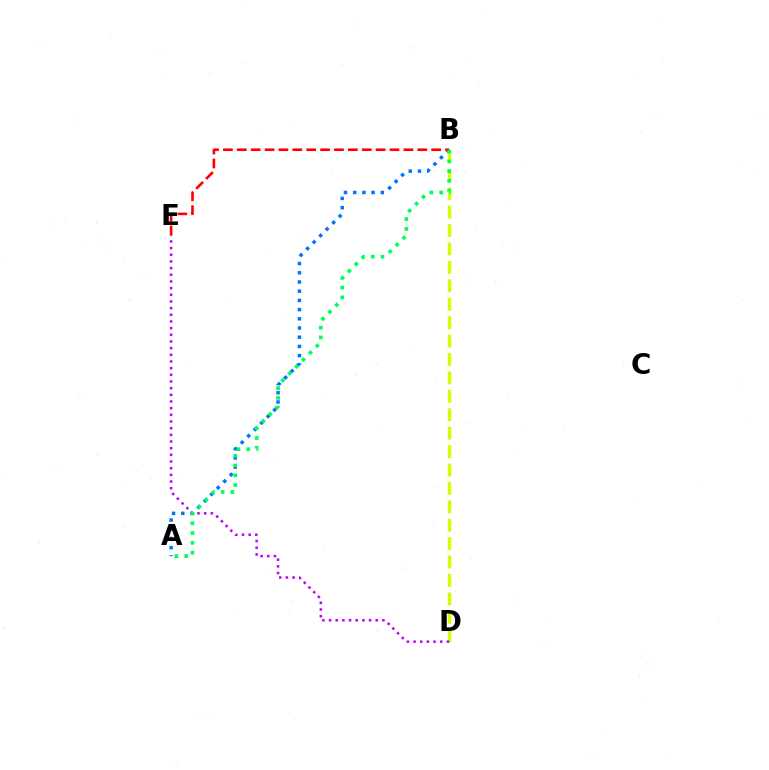{('B', 'D'): [{'color': '#d1ff00', 'line_style': 'dashed', 'thickness': 2.5}], ('D', 'E'): [{'color': '#b900ff', 'line_style': 'dotted', 'thickness': 1.81}], ('A', 'B'): [{'color': '#0074ff', 'line_style': 'dotted', 'thickness': 2.5}, {'color': '#00ff5c', 'line_style': 'dotted', 'thickness': 2.66}], ('B', 'E'): [{'color': '#ff0000', 'line_style': 'dashed', 'thickness': 1.89}]}